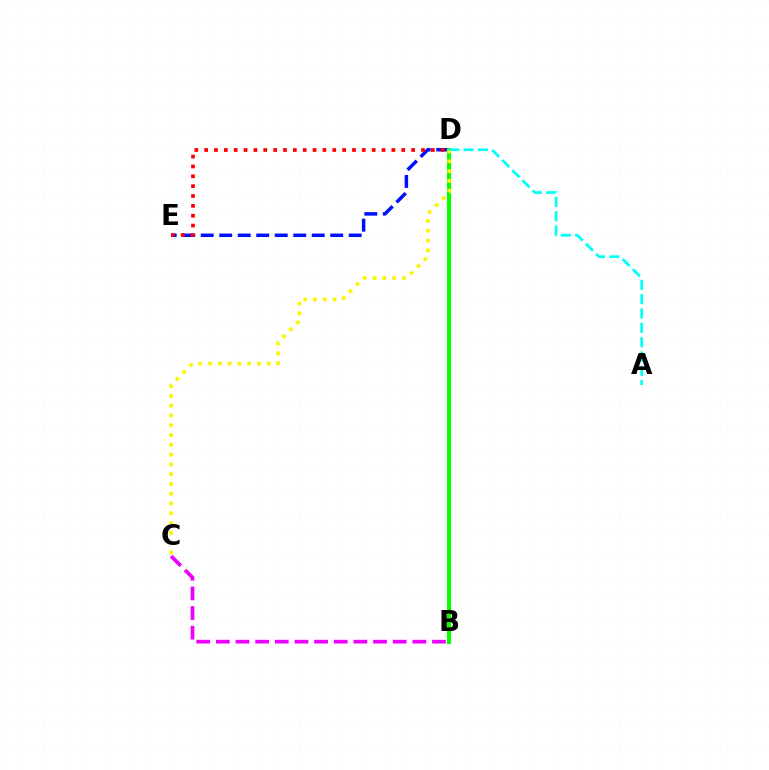{('D', 'E'): [{'color': '#0010ff', 'line_style': 'dashed', 'thickness': 2.51}, {'color': '#ff0000', 'line_style': 'dotted', 'thickness': 2.68}], ('B', 'D'): [{'color': '#08ff00', 'line_style': 'solid', 'thickness': 2.95}], ('C', 'D'): [{'color': '#fcf500', 'line_style': 'dotted', 'thickness': 2.66}], ('B', 'C'): [{'color': '#ee00ff', 'line_style': 'dashed', 'thickness': 2.67}], ('A', 'D'): [{'color': '#00fff6', 'line_style': 'dashed', 'thickness': 1.95}]}